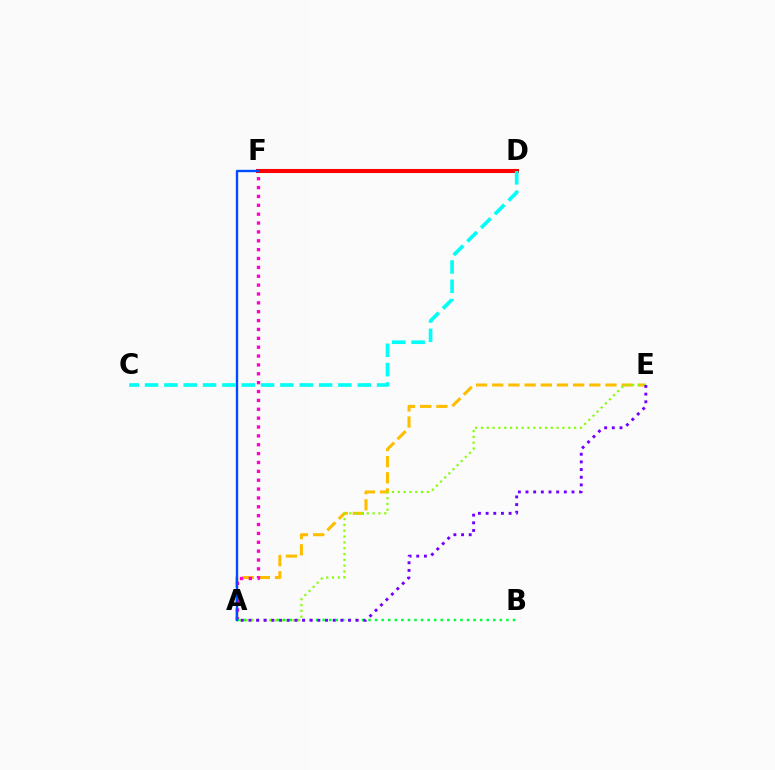{('A', 'E'): [{'color': '#ffbd00', 'line_style': 'dashed', 'thickness': 2.2}, {'color': '#84ff00', 'line_style': 'dotted', 'thickness': 1.58}, {'color': '#7200ff', 'line_style': 'dotted', 'thickness': 2.08}], ('D', 'F'): [{'color': '#ff0000', 'line_style': 'solid', 'thickness': 2.93}], ('A', 'F'): [{'color': '#ff00cf', 'line_style': 'dotted', 'thickness': 2.41}, {'color': '#004bff', 'line_style': 'solid', 'thickness': 1.7}], ('A', 'B'): [{'color': '#00ff39', 'line_style': 'dotted', 'thickness': 1.78}], ('C', 'D'): [{'color': '#00fff6', 'line_style': 'dashed', 'thickness': 2.63}]}